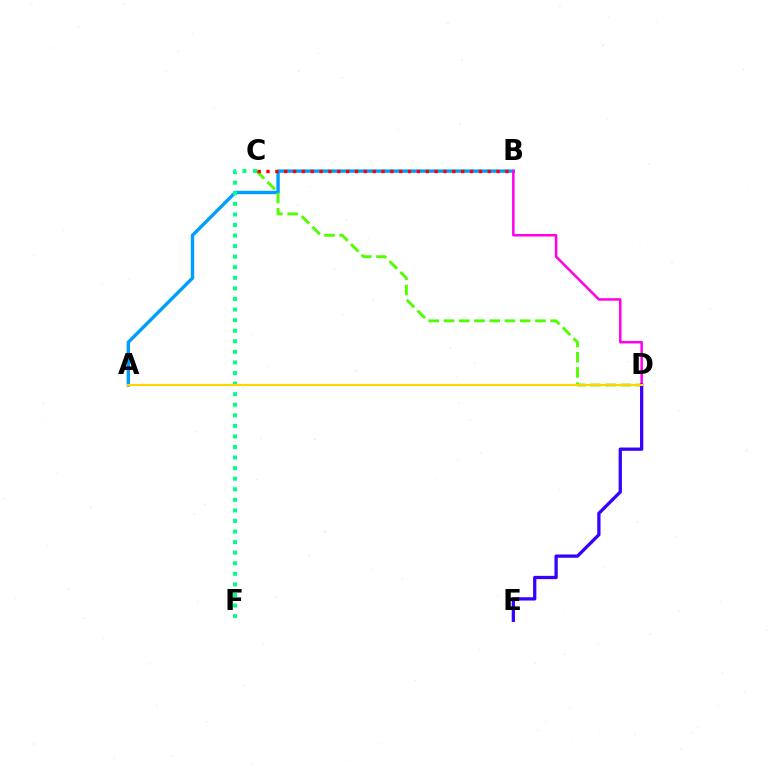{('A', 'B'): [{'color': '#009eff', 'line_style': 'solid', 'thickness': 2.44}], ('C', 'D'): [{'color': '#4fff00', 'line_style': 'dashed', 'thickness': 2.07}], ('B', 'D'): [{'color': '#ff00ed', 'line_style': 'solid', 'thickness': 1.81}], ('D', 'E'): [{'color': '#3700ff', 'line_style': 'solid', 'thickness': 2.36}], ('B', 'C'): [{'color': '#ff0000', 'line_style': 'dotted', 'thickness': 2.4}], ('C', 'F'): [{'color': '#00ff86', 'line_style': 'dotted', 'thickness': 2.87}], ('A', 'D'): [{'color': '#ffd500', 'line_style': 'solid', 'thickness': 1.55}]}